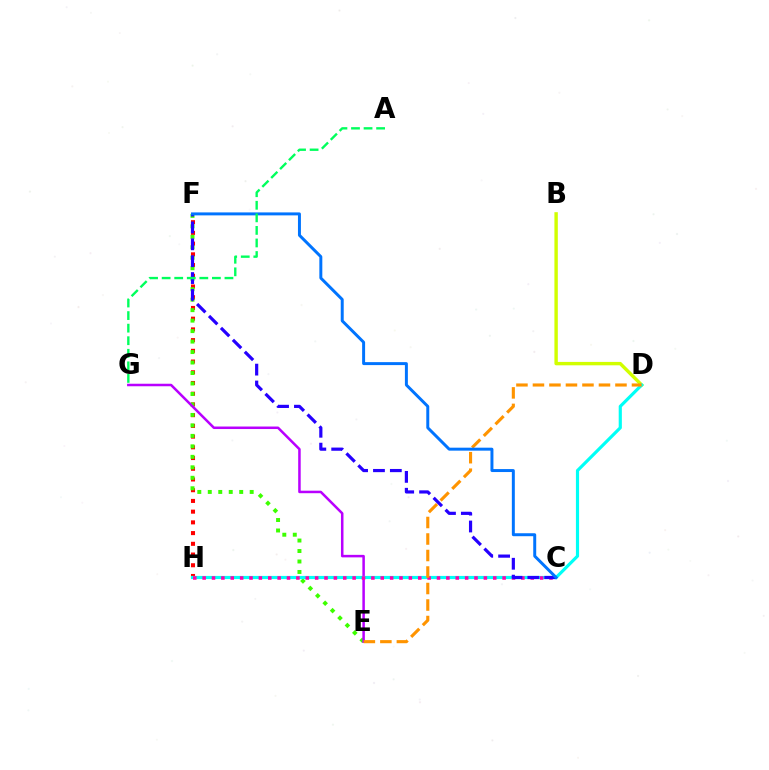{('F', 'H'): [{'color': '#ff0000', 'line_style': 'dotted', 'thickness': 2.91}], ('E', 'F'): [{'color': '#3dff00', 'line_style': 'dotted', 'thickness': 2.85}], ('B', 'D'): [{'color': '#d1ff00', 'line_style': 'solid', 'thickness': 2.45}], ('E', 'G'): [{'color': '#b900ff', 'line_style': 'solid', 'thickness': 1.81}], ('D', 'H'): [{'color': '#00fff6', 'line_style': 'solid', 'thickness': 2.28}], ('C', 'H'): [{'color': '#ff00ac', 'line_style': 'dotted', 'thickness': 2.55}], ('C', 'F'): [{'color': '#2500ff', 'line_style': 'dashed', 'thickness': 2.29}, {'color': '#0074ff', 'line_style': 'solid', 'thickness': 2.14}], ('D', 'E'): [{'color': '#ff9400', 'line_style': 'dashed', 'thickness': 2.24}], ('A', 'G'): [{'color': '#00ff5c', 'line_style': 'dashed', 'thickness': 1.71}]}